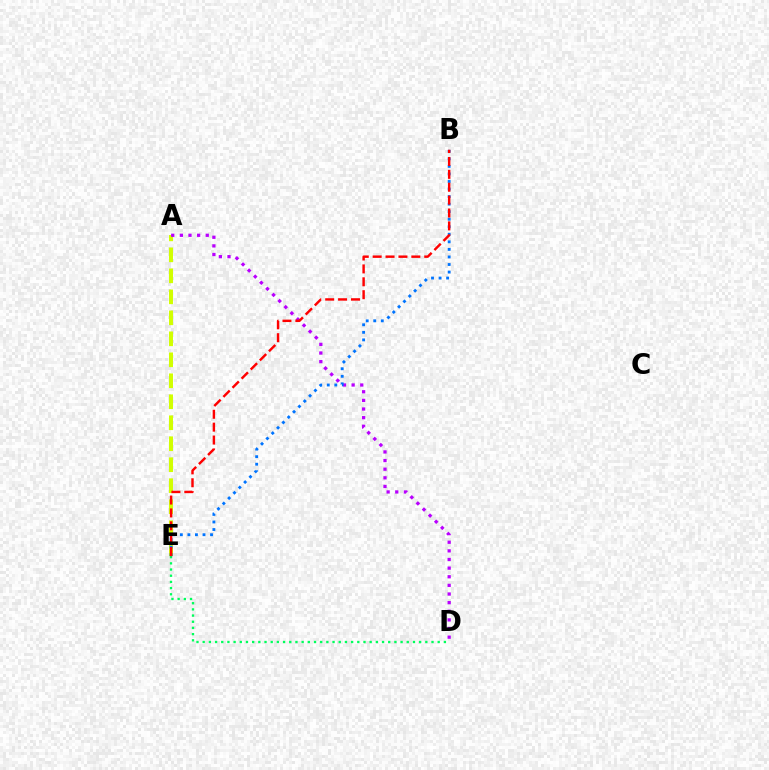{('A', 'E'): [{'color': '#d1ff00', 'line_style': 'dashed', 'thickness': 2.85}], ('A', 'D'): [{'color': '#b900ff', 'line_style': 'dotted', 'thickness': 2.34}], ('D', 'E'): [{'color': '#00ff5c', 'line_style': 'dotted', 'thickness': 1.68}], ('B', 'E'): [{'color': '#0074ff', 'line_style': 'dotted', 'thickness': 2.05}, {'color': '#ff0000', 'line_style': 'dashed', 'thickness': 1.75}]}